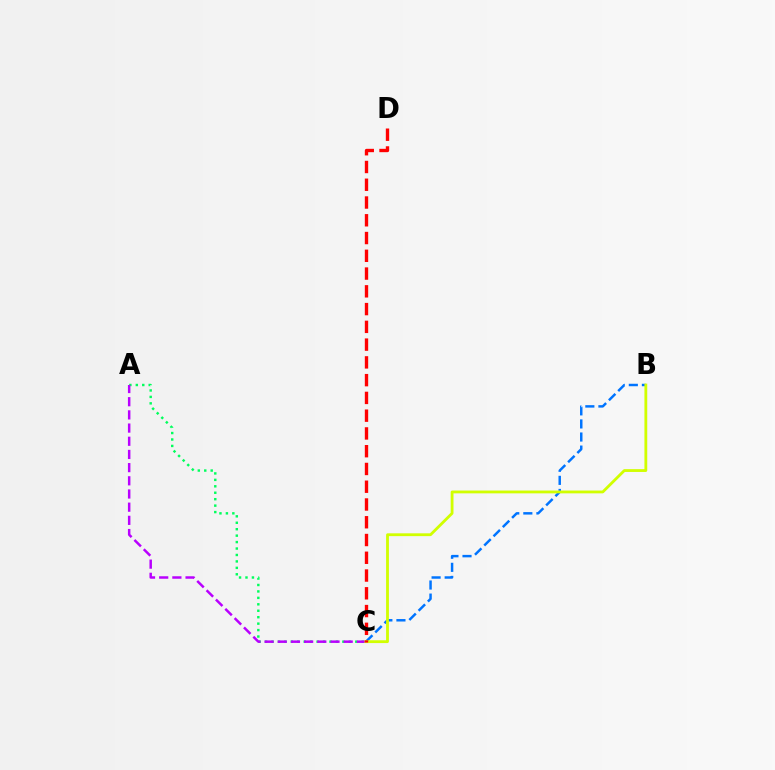{('A', 'C'): [{'color': '#00ff5c', 'line_style': 'dotted', 'thickness': 1.75}, {'color': '#b900ff', 'line_style': 'dashed', 'thickness': 1.79}], ('B', 'C'): [{'color': '#0074ff', 'line_style': 'dashed', 'thickness': 1.78}, {'color': '#d1ff00', 'line_style': 'solid', 'thickness': 2.02}], ('C', 'D'): [{'color': '#ff0000', 'line_style': 'dashed', 'thickness': 2.41}]}